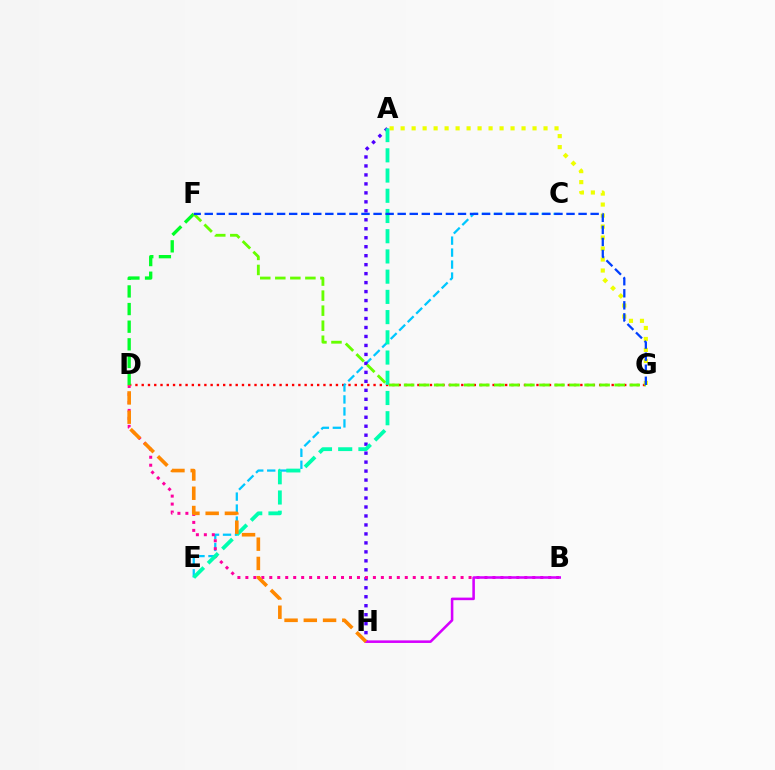{('D', 'G'): [{'color': '#ff0000', 'line_style': 'dotted', 'thickness': 1.7}], ('C', 'E'): [{'color': '#00c7ff', 'line_style': 'dashed', 'thickness': 1.63}], ('A', 'H'): [{'color': '#4f00ff', 'line_style': 'dotted', 'thickness': 2.44}], ('A', 'G'): [{'color': '#eeff00', 'line_style': 'dotted', 'thickness': 2.99}], ('B', 'D'): [{'color': '#ff00a0', 'line_style': 'dotted', 'thickness': 2.17}], ('B', 'H'): [{'color': '#d600ff', 'line_style': 'solid', 'thickness': 1.85}], ('D', 'F'): [{'color': '#00ff27', 'line_style': 'dashed', 'thickness': 2.39}], ('A', 'E'): [{'color': '#00ffaf', 'line_style': 'dashed', 'thickness': 2.75}], ('D', 'H'): [{'color': '#ff8800', 'line_style': 'dashed', 'thickness': 2.62}], ('F', 'G'): [{'color': '#66ff00', 'line_style': 'dashed', 'thickness': 2.04}, {'color': '#003fff', 'line_style': 'dashed', 'thickness': 1.64}]}